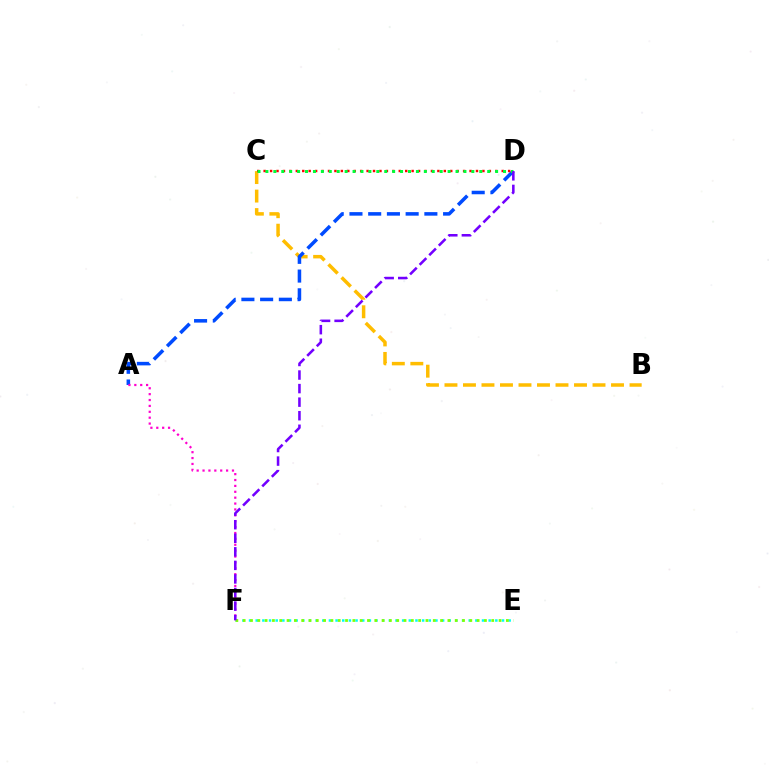{('B', 'C'): [{'color': '#ffbd00', 'line_style': 'dashed', 'thickness': 2.51}], ('A', 'D'): [{'color': '#004bff', 'line_style': 'dashed', 'thickness': 2.54}], ('C', 'D'): [{'color': '#ff0000', 'line_style': 'dotted', 'thickness': 1.75}, {'color': '#00ff39', 'line_style': 'dotted', 'thickness': 2.15}], ('E', 'F'): [{'color': '#00fff6', 'line_style': 'dotted', 'thickness': 1.81}, {'color': '#84ff00', 'line_style': 'dotted', 'thickness': 1.99}], ('A', 'F'): [{'color': '#ff00cf', 'line_style': 'dotted', 'thickness': 1.6}], ('D', 'F'): [{'color': '#7200ff', 'line_style': 'dashed', 'thickness': 1.84}]}